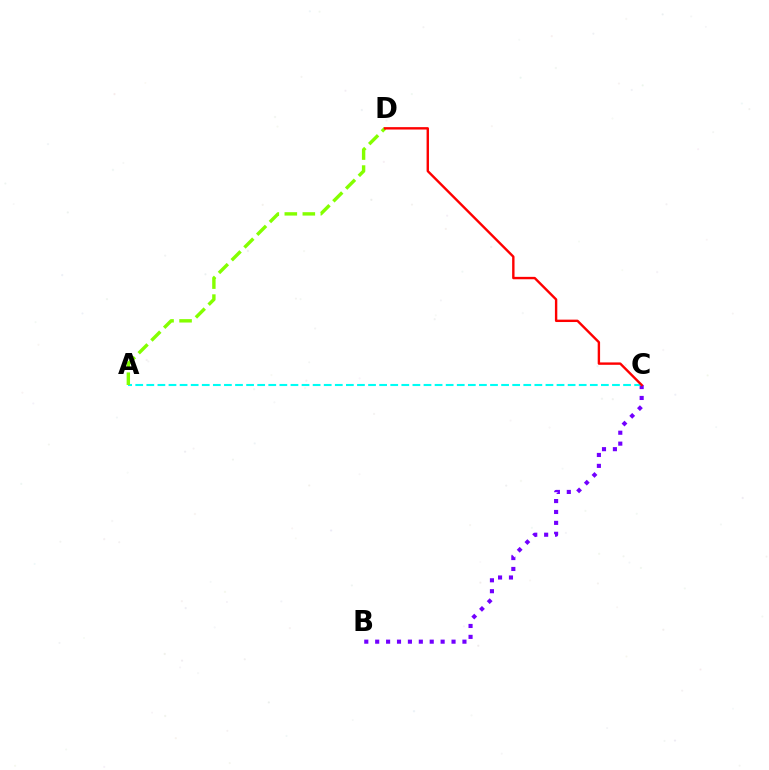{('B', 'C'): [{'color': '#7200ff', 'line_style': 'dotted', 'thickness': 2.96}], ('A', 'C'): [{'color': '#00fff6', 'line_style': 'dashed', 'thickness': 1.51}], ('A', 'D'): [{'color': '#84ff00', 'line_style': 'dashed', 'thickness': 2.45}], ('C', 'D'): [{'color': '#ff0000', 'line_style': 'solid', 'thickness': 1.72}]}